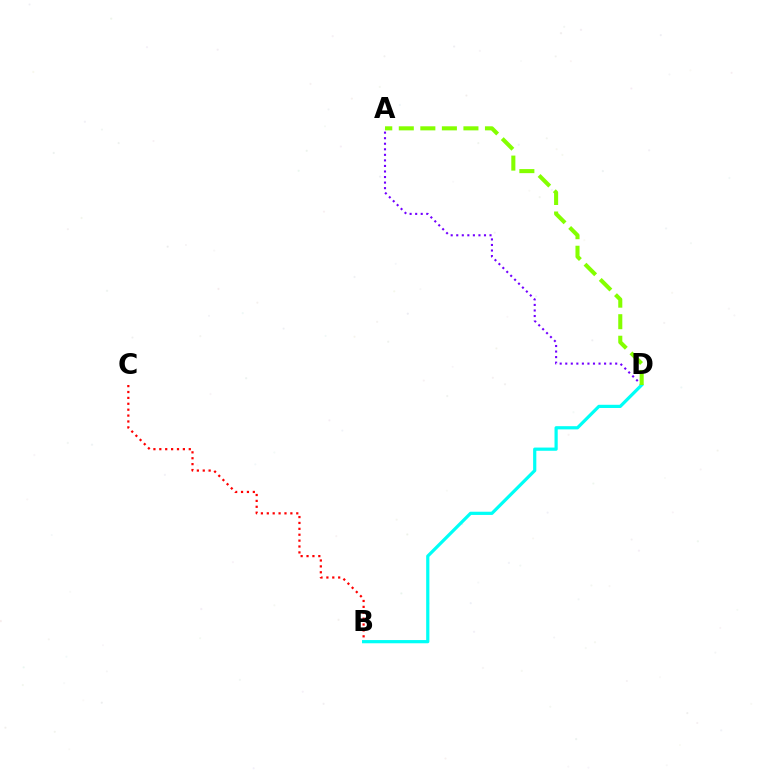{('A', 'D'): [{'color': '#7200ff', 'line_style': 'dotted', 'thickness': 1.51}, {'color': '#84ff00', 'line_style': 'dashed', 'thickness': 2.93}], ('B', 'C'): [{'color': '#ff0000', 'line_style': 'dotted', 'thickness': 1.6}], ('B', 'D'): [{'color': '#00fff6', 'line_style': 'solid', 'thickness': 2.31}]}